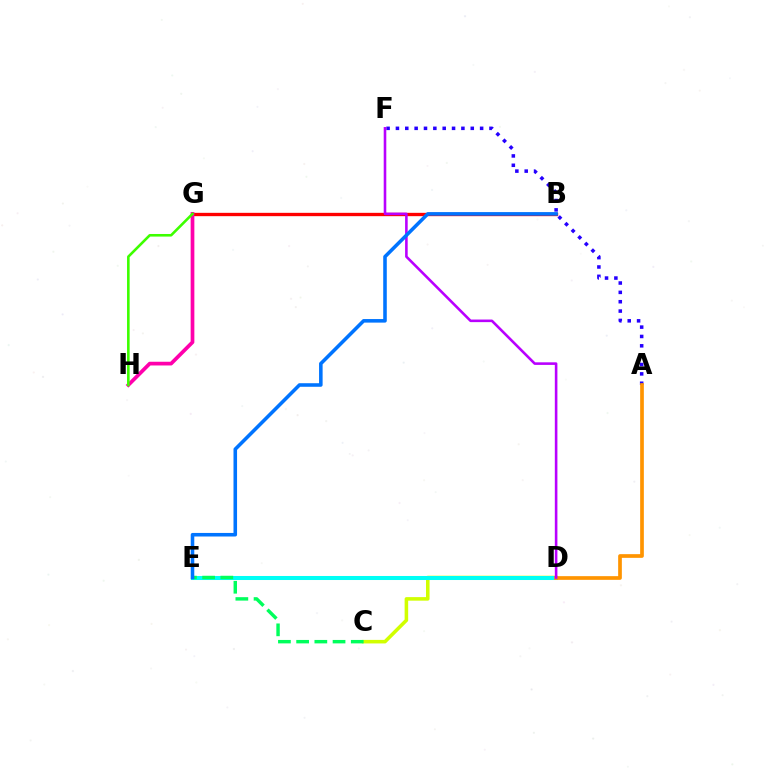{('C', 'D'): [{'color': '#d1ff00', 'line_style': 'solid', 'thickness': 2.55}], ('D', 'E'): [{'color': '#00fff6', 'line_style': 'solid', 'thickness': 2.9}], ('B', 'G'): [{'color': '#ff0000', 'line_style': 'solid', 'thickness': 2.4}], ('G', 'H'): [{'color': '#ff00ac', 'line_style': 'solid', 'thickness': 2.68}, {'color': '#3dff00', 'line_style': 'solid', 'thickness': 1.87}], ('A', 'F'): [{'color': '#2500ff', 'line_style': 'dotted', 'thickness': 2.54}], ('A', 'D'): [{'color': '#ff9400', 'line_style': 'solid', 'thickness': 2.66}], ('C', 'E'): [{'color': '#00ff5c', 'line_style': 'dashed', 'thickness': 2.47}], ('D', 'F'): [{'color': '#b900ff', 'line_style': 'solid', 'thickness': 1.87}], ('B', 'E'): [{'color': '#0074ff', 'line_style': 'solid', 'thickness': 2.56}]}